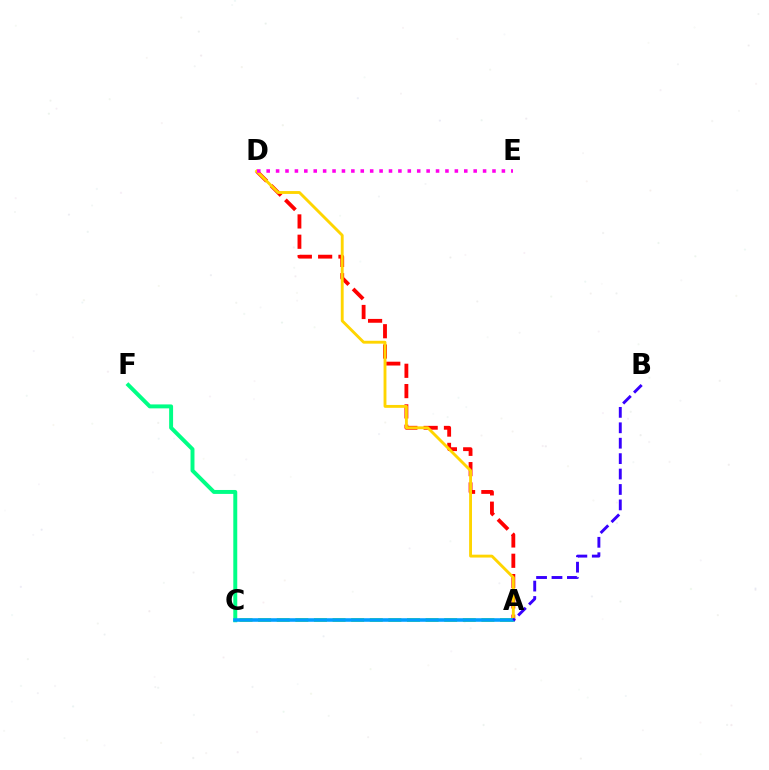{('A', 'D'): [{'color': '#ff0000', 'line_style': 'dashed', 'thickness': 2.76}, {'color': '#ffd500', 'line_style': 'solid', 'thickness': 2.07}], ('C', 'F'): [{'color': '#00ff86', 'line_style': 'solid', 'thickness': 2.84}], ('D', 'E'): [{'color': '#ff00ed', 'line_style': 'dotted', 'thickness': 2.56}], ('A', 'C'): [{'color': '#4fff00', 'line_style': 'dashed', 'thickness': 2.53}, {'color': '#009eff', 'line_style': 'solid', 'thickness': 2.56}], ('A', 'B'): [{'color': '#3700ff', 'line_style': 'dashed', 'thickness': 2.09}]}